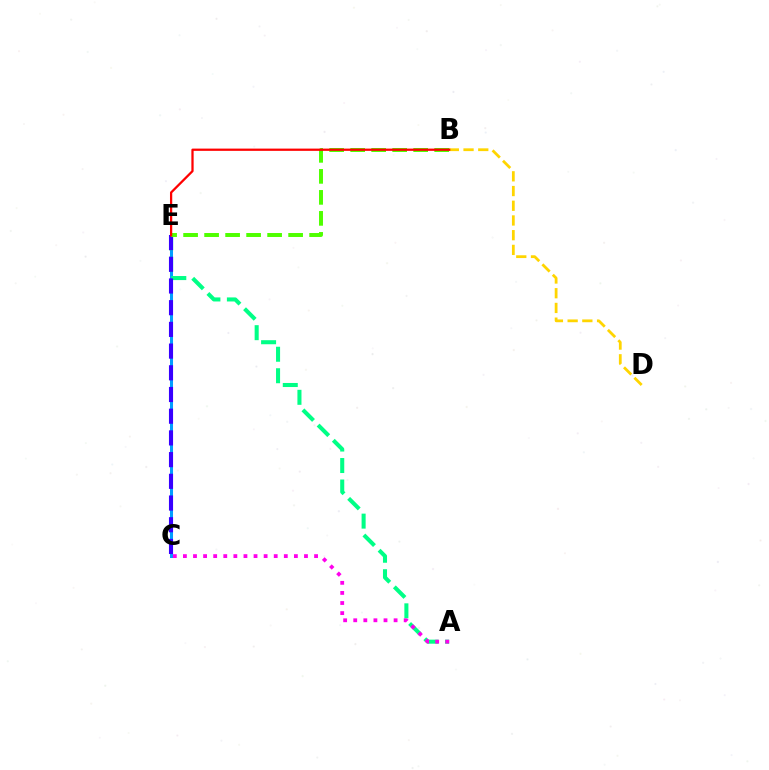{('C', 'E'): [{'color': '#009eff', 'line_style': 'solid', 'thickness': 2.18}, {'color': '#3700ff', 'line_style': 'dashed', 'thickness': 2.95}], ('B', 'D'): [{'color': '#ffd500', 'line_style': 'dashed', 'thickness': 2.0}], ('A', 'E'): [{'color': '#00ff86', 'line_style': 'dashed', 'thickness': 2.92}], ('B', 'E'): [{'color': '#4fff00', 'line_style': 'dashed', 'thickness': 2.85}, {'color': '#ff0000', 'line_style': 'solid', 'thickness': 1.63}], ('A', 'C'): [{'color': '#ff00ed', 'line_style': 'dotted', 'thickness': 2.74}]}